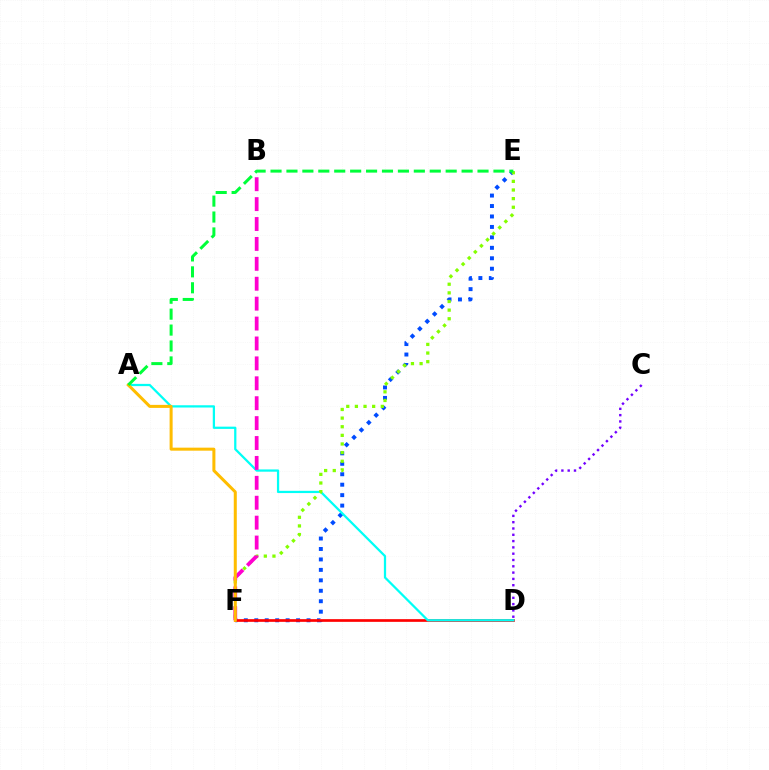{('C', 'D'): [{'color': '#7200ff', 'line_style': 'dotted', 'thickness': 1.71}], ('E', 'F'): [{'color': '#004bff', 'line_style': 'dotted', 'thickness': 2.84}, {'color': '#84ff00', 'line_style': 'dotted', 'thickness': 2.34}], ('D', 'F'): [{'color': '#ff0000', 'line_style': 'solid', 'thickness': 1.93}], ('A', 'D'): [{'color': '#00fff6', 'line_style': 'solid', 'thickness': 1.62}], ('B', 'F'): [{'color': '#ff00cf', 'line_style': 'dashed', 'thickness': 2.7}], ('A', 'F'): [{'color': '#ffbd00', 'line_style': 'solid', 'thickness': 2.17}], ('A', 'E'): [{'color': '#00ff39', 'line_style': 'dashed', 'thickness': 2.16}]}